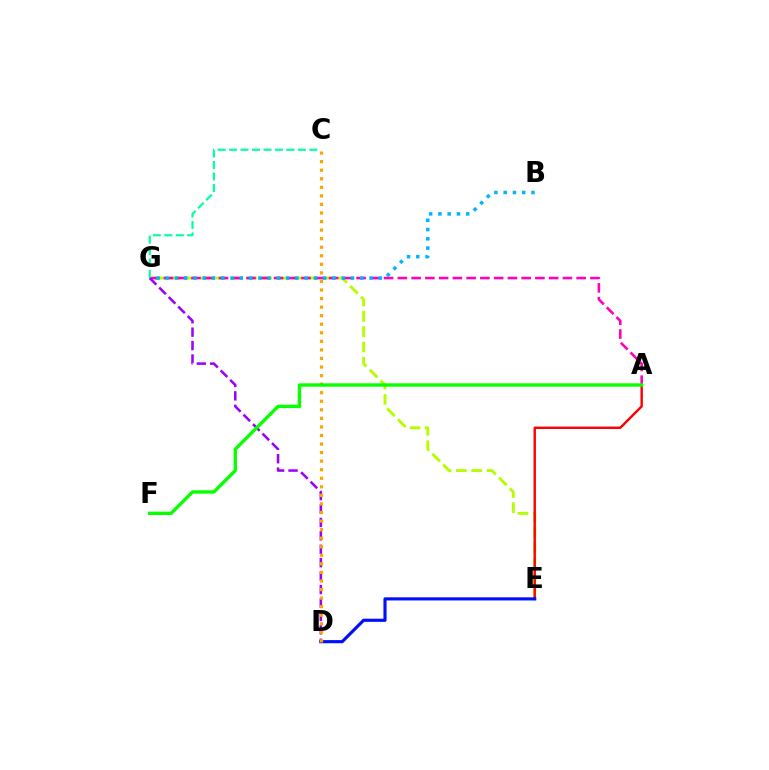{('E', 'G'): [{'color': '#b3ff00', 'line_style': 'dashed', 'thickness': 2.08}], ('A', 'G'): [{'color': '#ff00bd', 'line_style': 'dashed', 'thickness': 1.87}], ('A', 'E'): [{'color': '#ff0000', 'line_style': 'solid', 'thickness': 1.74}], ('B', 'G'): [{'color': '#00b5ff', 'line_style': 'dotted', 'thickness': 2.52}], ('D', 'E'): [{'color': '#0010ff', 'line_style': 'solid', 'thickness': 2.26}], ('D', 'G'): [{'color': '#9b00ff', 'line_style': 'dashed', 'thickness': 1.82}], ('C', 'D'): [{'color': '#ffa500', 'line_style': 'dotted', 'thickness': 2.33}], ('A', 'F'): [{'color': '#08ff00', 'line_style': 'solid', 'thickness': 2.43}], ('C', 'G'): [{'color': '#00ff9d', 'line_style': 'dashed', 'thickness': 1.56}]}